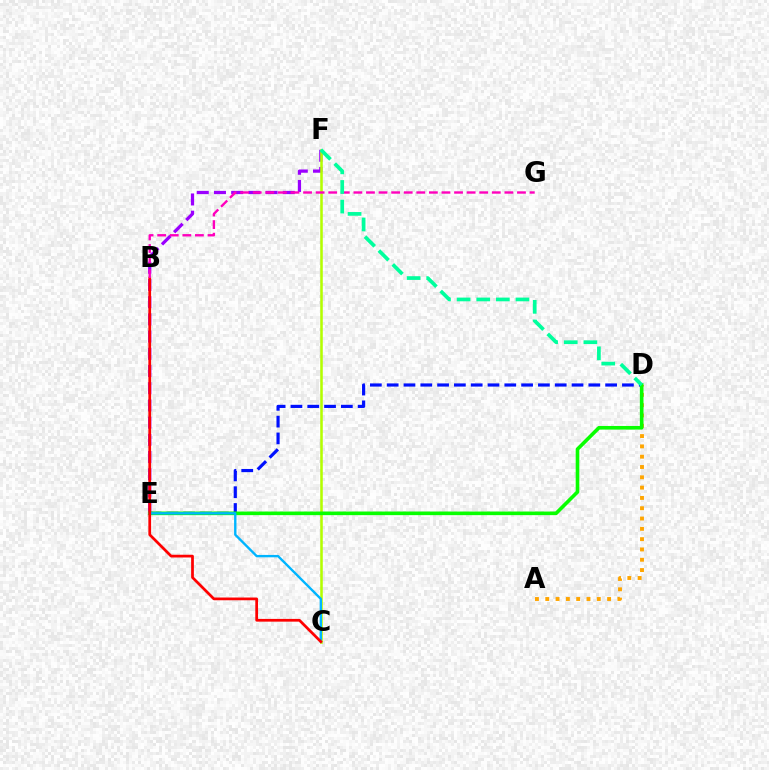{('A', 'D'): [{'color': '#ffa500', 'line_style': 'dotted', 'thickness': 2.8}], ('E', 'F'): [{'color': '#9b00ff', 'line_style': 'dashed', 'thickness': 2.34}], ('C', 'F'): [{'color': '#b3ff00', 'line_style': 'solid', 'thickness': 1.84}], ('D', 'E'): [{'color': '#0010ff', 'line_style': 'dashed', 'thickness': 2.28}, {'color': '#08ff00', 'line_style': 'solid', 'thickness': 2.6}], ('C', 'E'): [{'color': '#00b5ff', 'line_style': 'solid', 'thickness': 1.71}], ('B', 'C'): [{'color': '#ff0000', 'line_style': 'solid', 'thickness': 1.97}], ('B', 'G'): [{'color': '#ff00bd', 'line_style': 'dashed', 'thickness': 1.71}], ('D', 'F'): [{'color': '#00ff9d', 'line_style': 'dashed', 'thickness': 2.67}]}